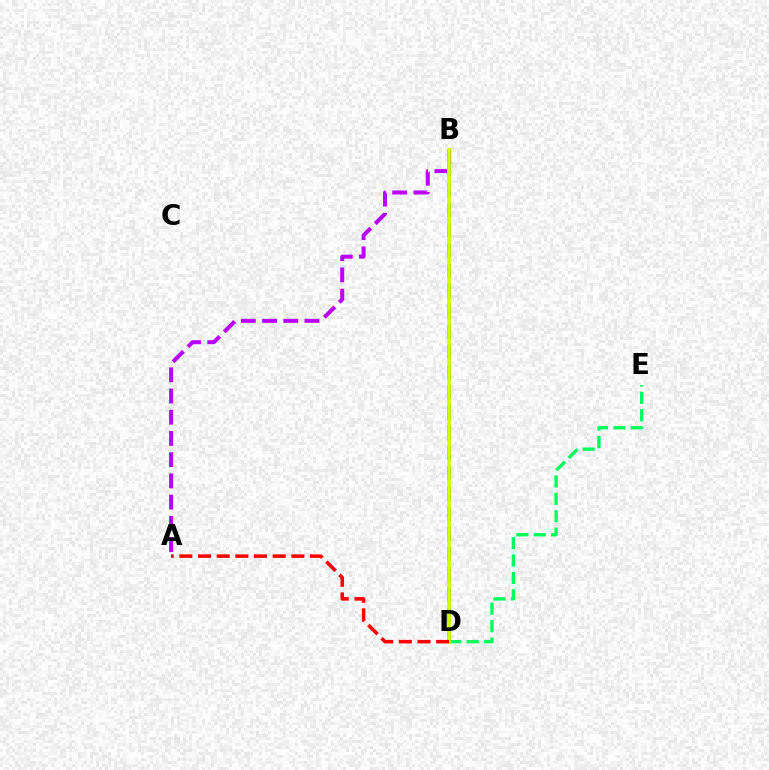{('D', 'E'): [{'color': '#00ff5c', 'line_style': 'dashed', 'thickness': 2.36}], ('B', 'D'): [{'color': '#0074ff', 'line_style': 'dashed', 'thickness': 2.75}, {'color': '#d1ff00', 'line_style': 'solid', 'thickness': 2.64}], ('A', 'B'): [{'color': '#b900ff', 'line_style': 'dashed', 'thickness': 2.88}], ('A', 'D'): [{'color': '#ff0000', 'line_style': 'dashed', 'thickness': 2.54}]}